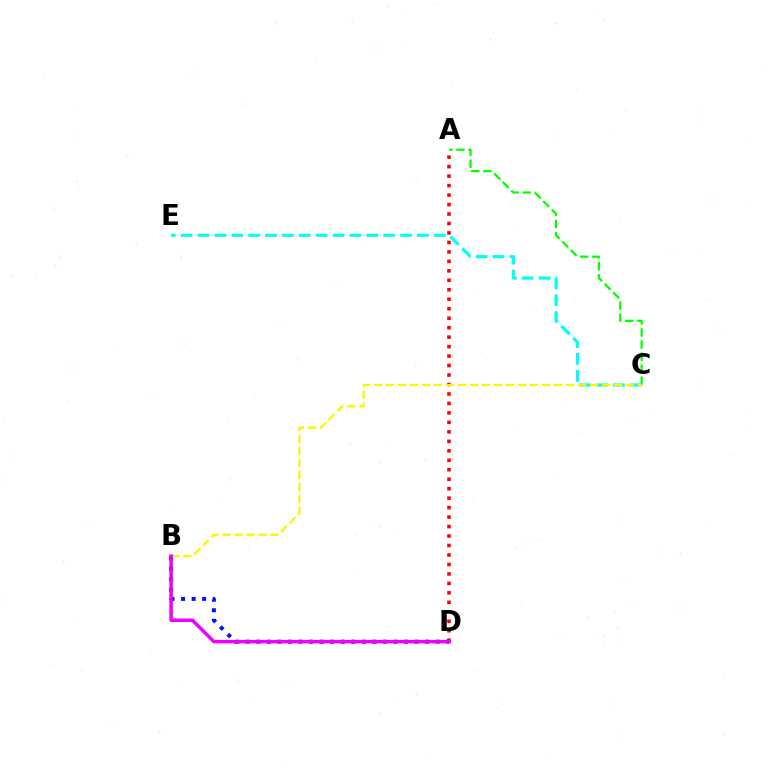{('C', 'E'): [{'color': '#00fff6', 'line_style': 'dashed', 'thickness': 2.29}], ('A', 'D'): [{'color': '#ff0000', 'line_style': 'dotted', 'thickness': 2.57}], ('A', 'C'): [{'color': '#08ff00', 'line_style': 'dashed', 'thickness': 1.64}], ('B', 'D'): [{'color': '#0010ff', 'line_style': 'dotted', 'thickness': 2.87}, {'color': '#ee00ff', 'line_style': 'solid', 'thickness': 2.51}], ('B', 'C'): [{'color': '#fcf500', 'line_style': 'dashed', 'thickness': 1.63}]}